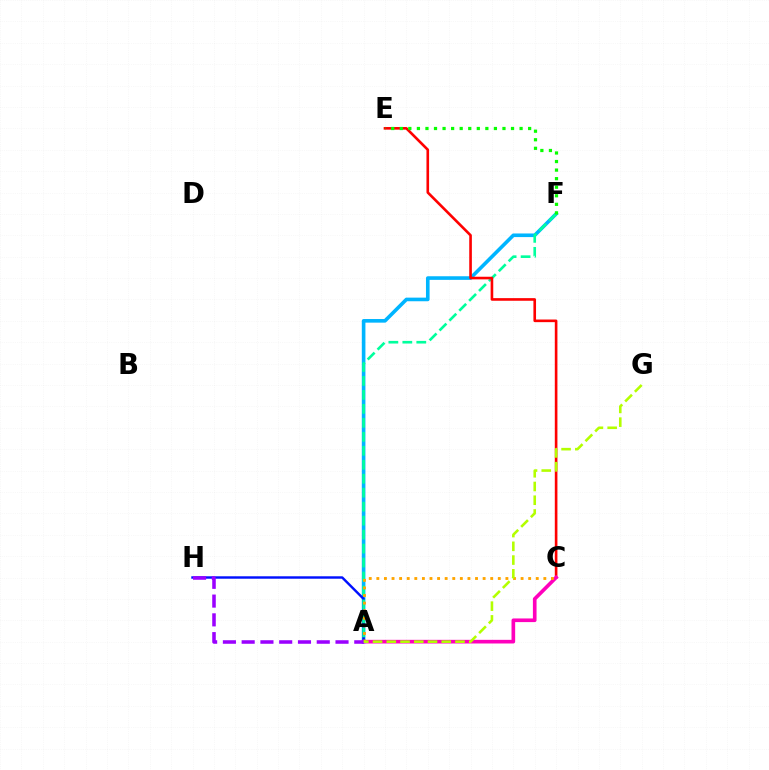{('A', 'F'): [{'color': '#00b5ff', 'line_style': 'solid', 'thickness': 2.61}, {'color': '#00ff9d', 'line_style': 'dashed', 'thickness': 1.9}], ('A', 'H'): [{'color': '#0010ff', 'line_style': 'solid', 'thickness': 1.75}, {'color': '#9b00ff', 'line_style': 'dashed', 'thickness': 2.55}], ('C', 'E'): [{'color': '#ff0000', 'line_style': 'solid', 'thickness': 1.89}], ('A', 'C'): [{'color': '#ff00bd', 'line_style': 'solid', 'thickness': 2.63}, {'color': '#ffa500', 'line_style': 'dotted', 'thickness': 2.06}], ('E', 'F'): [{'color': '#08ff00', 'line_style': 'dotted', 'thickness': 2.32}], ('A', 'G'): [{'color': '#b3ff00', 'line_style': 'dashed', 'thickness': 1.87}]}